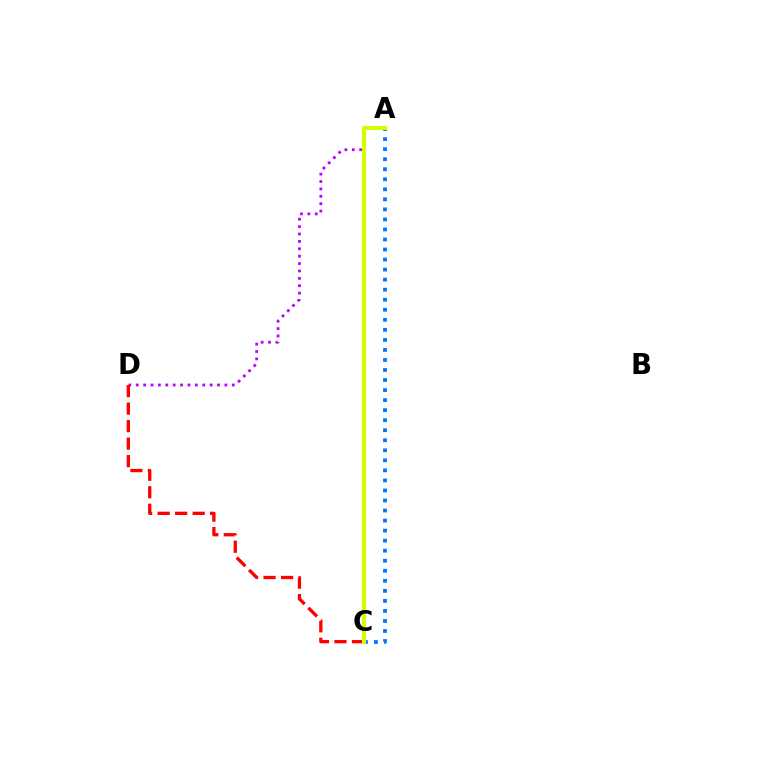{('A', 'D'): [{'color': '#b900ff', 'line_style': 'dotted', 'thickness': 2.01}], ('C', 'D'): [{'color': '#ff0000', 'line_style': 'dashed', 'thickness': 2.38}], ('A', 'C'): [{'color': '#00ff5c', 'line_style': 'dotted', 'thickness': 1.97}, {'color': '#0074ff', 'line_style': 'dotted', 'thickness': 2.73}, {'color': '#d1ff00', 'line_style': 'solid', 'thickness': 2.98}]}